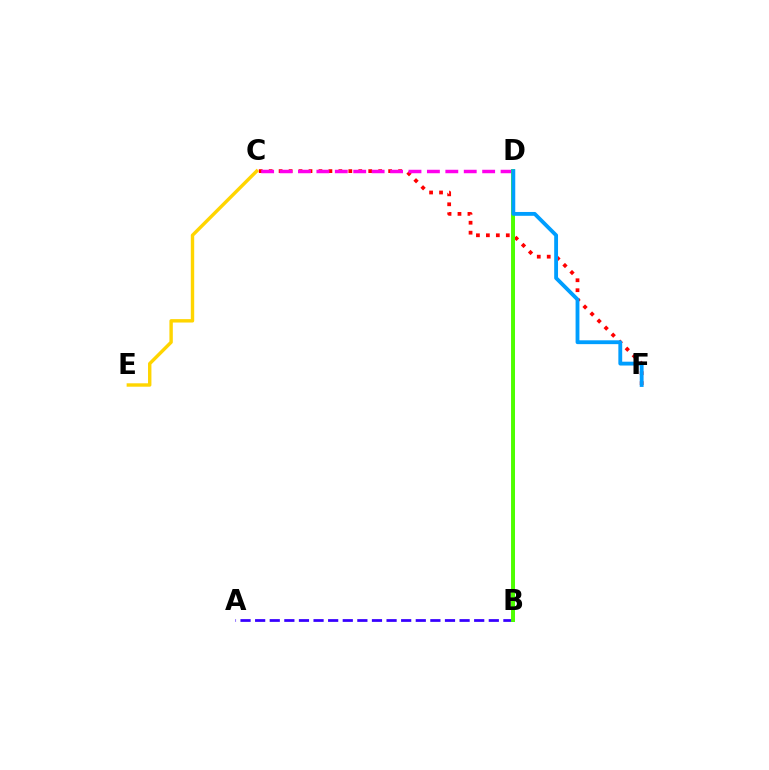{('C', 'F'): [{'color': '#ff0000', 'line_style': 'dotted', 'thickness': 2.71}], ('B', 'D'): [{'color': '#00ff86', 'line_style': 'solid', 'thickness': 2.16}, {'color': '#4fff00', 'line_style': 'solid', 'thickness': 2.82}], ('C', 'D'): [{'color': '#ff00ed', 'line_style': 'dashed', 'thickness': 2.5}], ('A', 'B'): [{'color': '#3700ff', 'line_style': 'dashed', 'thickness': 1.98}], ('C', 'E'): [{'color': '#ffd500', 'line_style': 'solid', 'thickness': 2.45}], ('D', 'F'): [{'color': '#009eff', 'line_style': 'solid', 'thickness': 2.76}]}